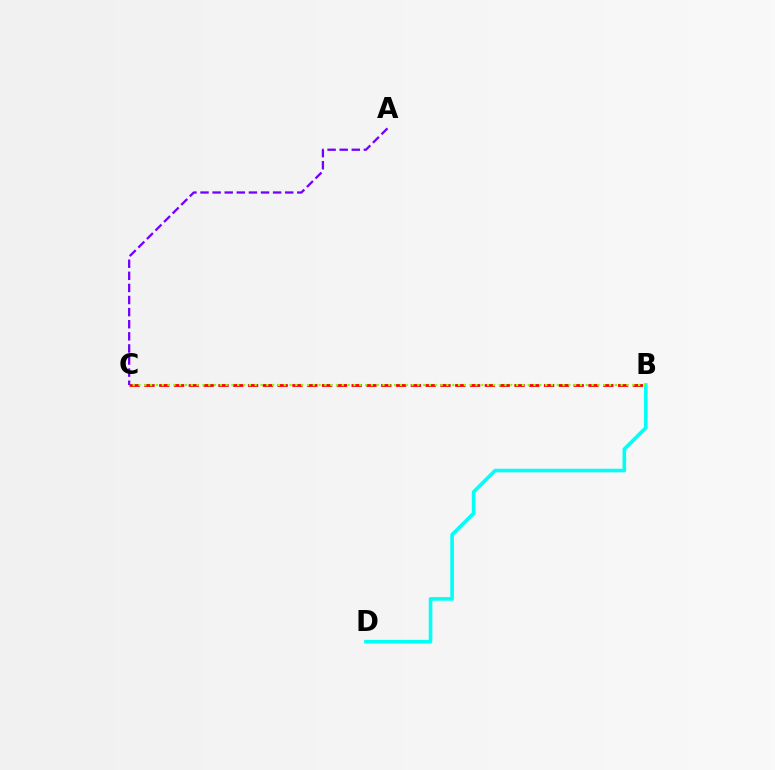{('B', 'C'): [{'color': '#ff0000', 'line_style': 'dashed', 'thickness': 2.01}, {'color': '#84ff00', 'line_style': 'dotted', 'thickness': 1.58}], ('B', 'D'): [{'color': '#00fff6', 'line_style': 'solid', 'thickness': 2.59}], ('A', 'C'): [{'color': '#7200ff', 'line_style': 'dashed', 'thickness': 1.64}]}